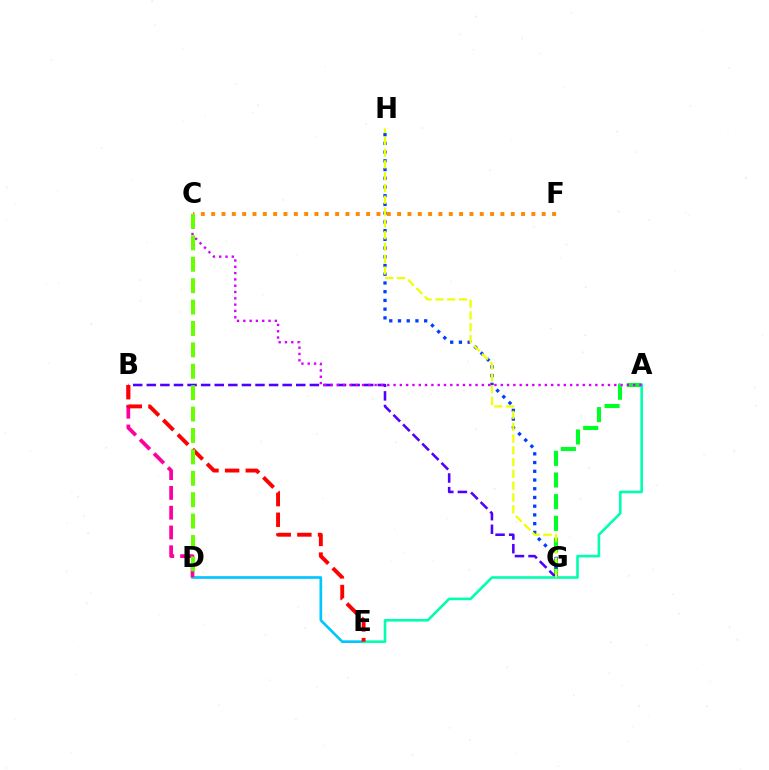{('A', 'G'): [{'color': '#00ff27', 'line_style': 'dashed', 'thickness': 2.95}], ('D', 'E'): [{'color': '#00c7ff', 'line_style': 'solid', 'thickness': 1.92}], ('G', 'H'): [{'color': '#003fff', 'line_style': 'dotted', 'thickness': 2.37}, {'color': '#eeff00', 'line_style': 'dashed', 'thickness': 1.6}], ('B', 'G'): [{'color': '#4f00ff', 'line_style': 'dashed', 'thickness': 1.85}], ('A', 'E'): [{'color': '#00ffaf', 'line_style': 'solid', 'thickness': 1.88}], ('A', 'C'): [{'color': '#d600ff', 'line_style': 'dotted', 'thickness': 1.71}], ('B', 'D'): [{'color': '#ff00a0', 'line_style': 'dashed', 'thickness': 2.69}], ('B', 'E'): [{'color': '#ff0000', 'line_style': 'dashed', 'thickness': 2.81}], ('C', 'F'): [{'color': '#ff8800', 'line_style': 'dotted', 'thickness': 2.81}], ('C', 'D'): [{'color': '#66ff00', 'line_style': 'dashed', 'thickness': 2.91}]}